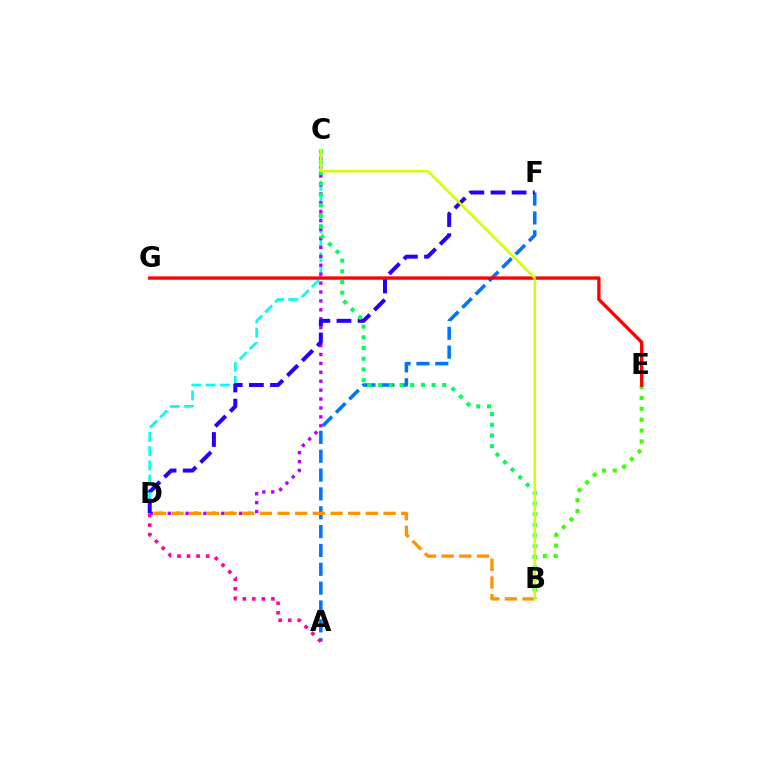{('C', 'D'): [{'color': '#00fff6', 'line_style': 'dashed', 'thickness': 1.94}, {'color': '#b900ff', 'line_style': 'dotted', 'thickness': 2.42}], ('A', 'F'): [{'color': '#0074ff', 'line_style': 'dashed', 'thickness': 2.56}], ('B', 'E'): [{'color': '#3dff00', 'line_style': 'dotted', 'thickness': 2.95}], ('D', 'F'): [{'color': '#2500ff', 'line_style': 'dashed', 'thickness': 2.87}], ('B', 'D'): [{'color': '#ff9400', 'line_style': 'dashed', 'thickness': 2.4}], ('E', 'G'): [{'color': '#ff0000', 'line_style': 'solid', 'thickness': 2.41}], ('B', 'C'): [{'color': '#00ff5c', 'line_style': 'dotted', 'thickness': 2.91}, {'color': '#d1ff00', 'line_style': 'solid', 'thickness': 1.79}], ('A', 'D'): [{'color': '#ff00ac', 'line_style': 'dotted', 'thickness': 2.59}]}